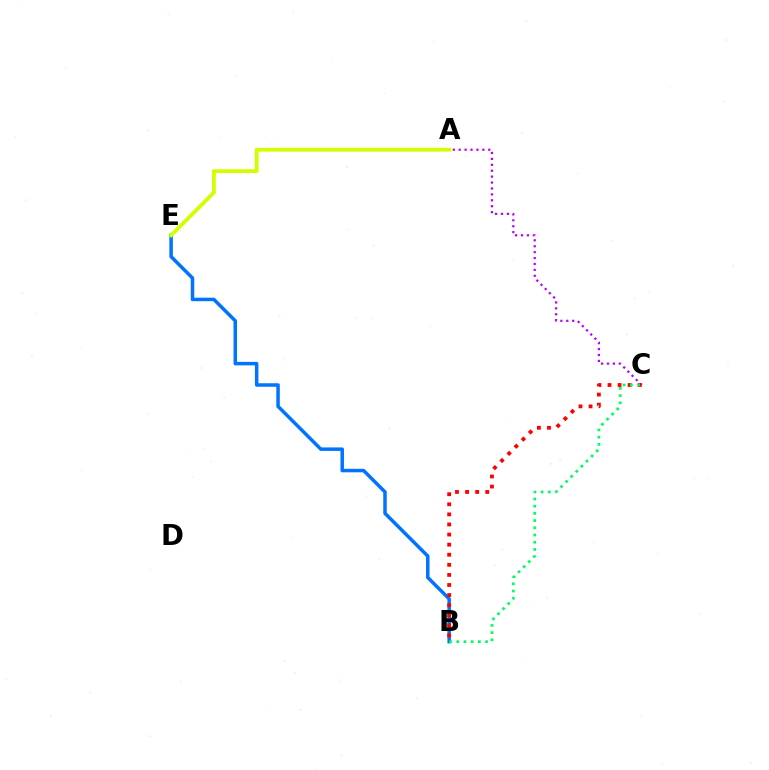{('A', 'C'): [{'color': '#b900ff', 'line_style': 'dotted', 'thickness': 1.61}], ('B', 'E'): [{'color': '#0074ff', 'line_style': 'solid', 'thickness': 2.52}], ('A', 'E'): [{'color': '#d1ff00', 'line_style': 'solid', 'thickness': 2.74}], ('B', 'C'): [{'color': '#ff0000', 'line_style': 'dotted', 'thickness': 2.74}, {'color': '#00ff5c', 'line_style': 'dotted', 'thickness': 1.96}]}